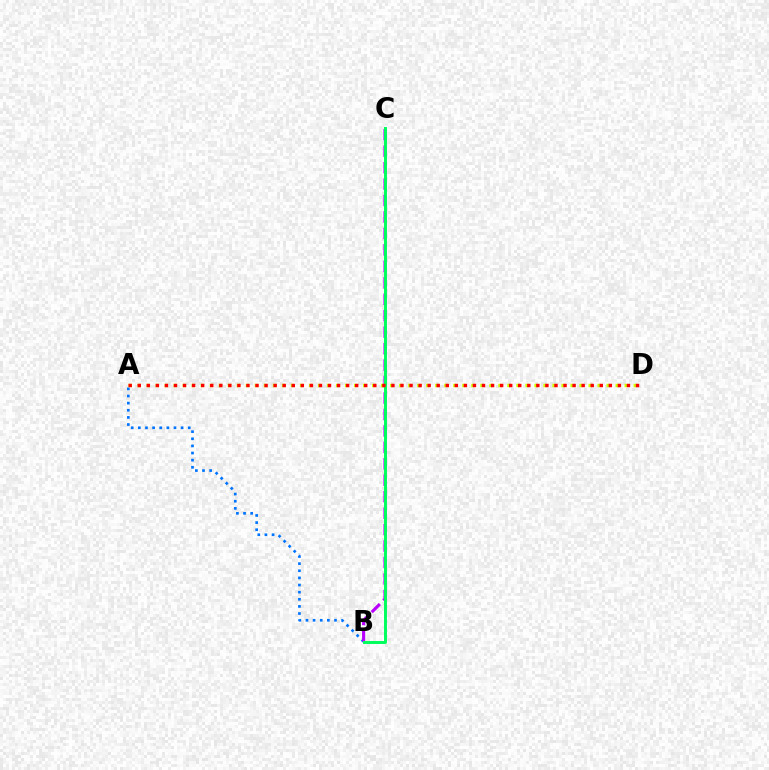{('A', 'B'): [{'color': '#0074ff', 'line_style': 'dotted', 'thickness': 1.94}], ('B', 'C'): [{'color': '#b900ff', 'line_style': 'dashed', 'thickness': 2.24}, {'color': '#00ff5c', 'line_style': 'solid', 'thickness': 2.12}], ('A', 'D'): [{'color': '#d1ff00', 'line_style': 'dotted', 'thickness': 2.45}, {'color': '#ff0000', 'line_style': 'dotted', 'thickness': 2.46}]}